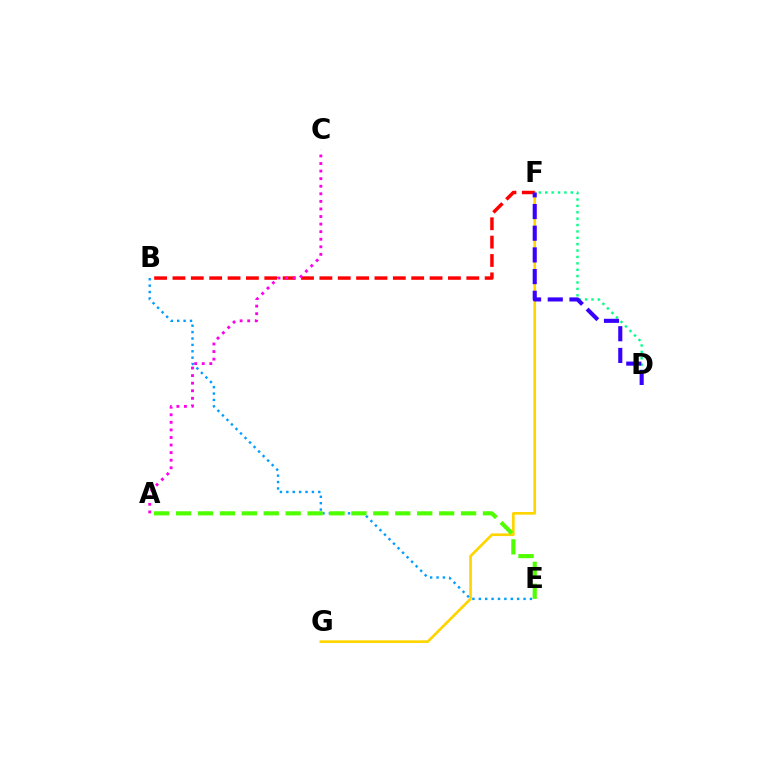{('D', 'F'): [{'color': '#00ff86', 'line_style': 'dotted', 'thickness': 1.73}, {'color': '#3700ff', 'line_style': 'dashed', 'thickness': 2.95}], ('F', 'G'): [{'color': '#ffd500', 'line_style': 'solid', 'thickness': 1.93}], ('B', 'F'): [{'color': '#ff0000', 'line_style': 'dashed', 'thickness': 2.49}], ('A', 'C'): [{'color': '#ff00ed', 'line_style': 'dotted', 'thickness': 2.06}], ('B', 'E'): [{'color': '#009eff', 'line_style': 'dotted', 'thickness': 1.74}], ('A', 'E'): [{'color': '#4fff00', 'line_style': 'dashed', 'thickness': 2.98}]}